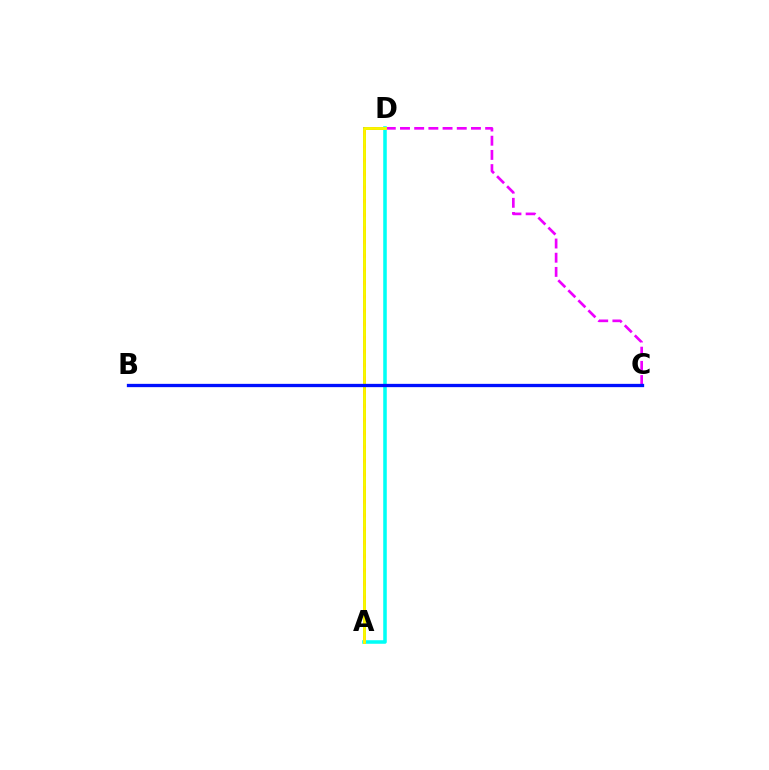{('A', 'D'): [{'color': '#ff0000', 'line_style': 'solid', 'thickness': 2.14}, {'color': '#08ff00', 'line_style': 'dashed', 'thickness': 1.86}, {'color': '#00fff6', 'line_style': 'solid', 'thickness': 2.55}, {'color': '#fcf500', 'line_style': 'solid', 'thickness': 2.08}], ('C', 'D'): [{'color': '#ee00ff', 'line_style': 'dashed', 'thickness': 1.93}], ('B', 'C'): [{'color': '#0010ff', 'line_style': 'solid', 'thickness': 2.37}]}